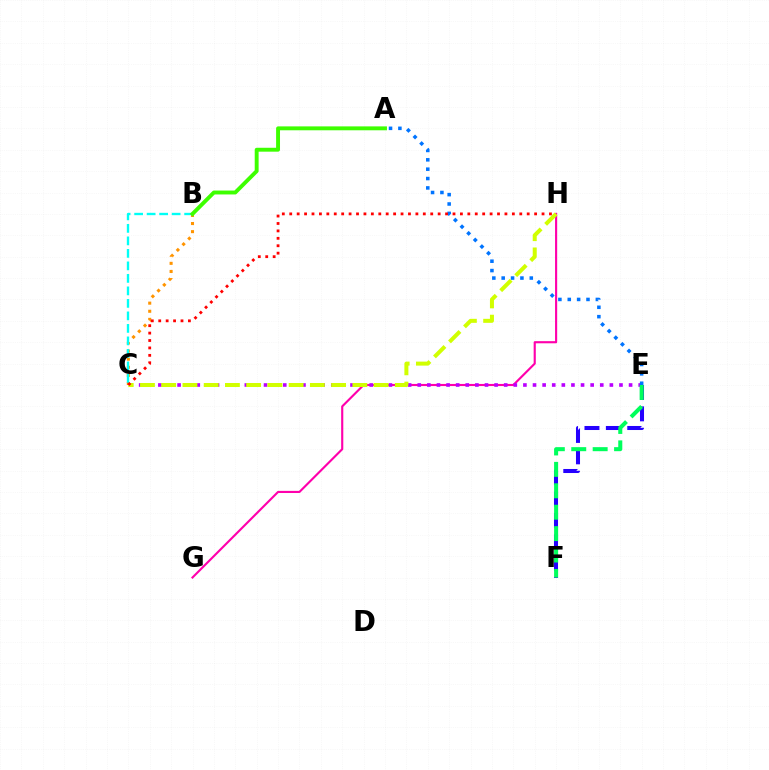{('B', 'C'): [{'color': '#ff9400', 'line_style': 'dotted', 'thickness': 2.2}, {'color': '#00fff6', 'line_style': 'dashed', 'thickness': 1.7}], ('G', 'H'): [{'color': '#ff00ac', 'line_style': 'solid', 'thickness': 1.53}], ('E', 'F'): [{'color': '#2500ff', 'line_style': 'dashed', 'thickness': 2.91}, {'color': '#00ff5c', 'line_style': 'dashed', 'thickness': 2.91}], ('C', 'E'): [{'color': '#b900ff', 'line_style': 'dotted', 'thickness': 2.61}], ('A', 'E'): [{'color': '#0074ff', 'line_style': 'dotted', 'thickness': 2.54}], ('C', 'H'): [{'color': '#d1ff00', 'line_style': 'dashed', 'thickness': 2.89}, {'color': '#ff0000', 'line_style': 'dotted', 'thickness': 2.02}], ('A', 'B'): [{'color': '#3dff00', 'line_style': 'solid', 'thickness': 2.81}]}